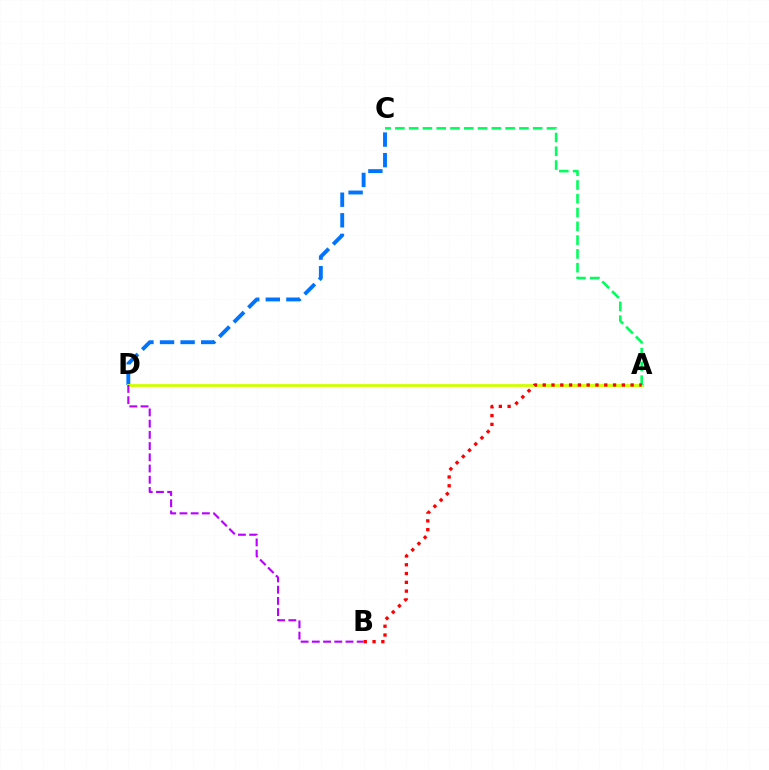{('C', 'D'): [{'color': '#0074ff', 'line_style': 'dashed', 'thickness': 2.8}], ('A', 'D'): [{'color': '#d1ff00', 'line_style': 'solid', 'thickness': 2.02}], ('B', 'D'): [{'color': '#b900ff', 'line_style': 'dashed', 'thickness': 1.52}], ('A', 'C'): [{'color': '#00ff5c', 'line_style': 'dashed', 'thickness': 1.87}], ('A', 'B'): [{'color': '#ff0000', 'line_style': 'dotted', 'thickness': 2.39}]}